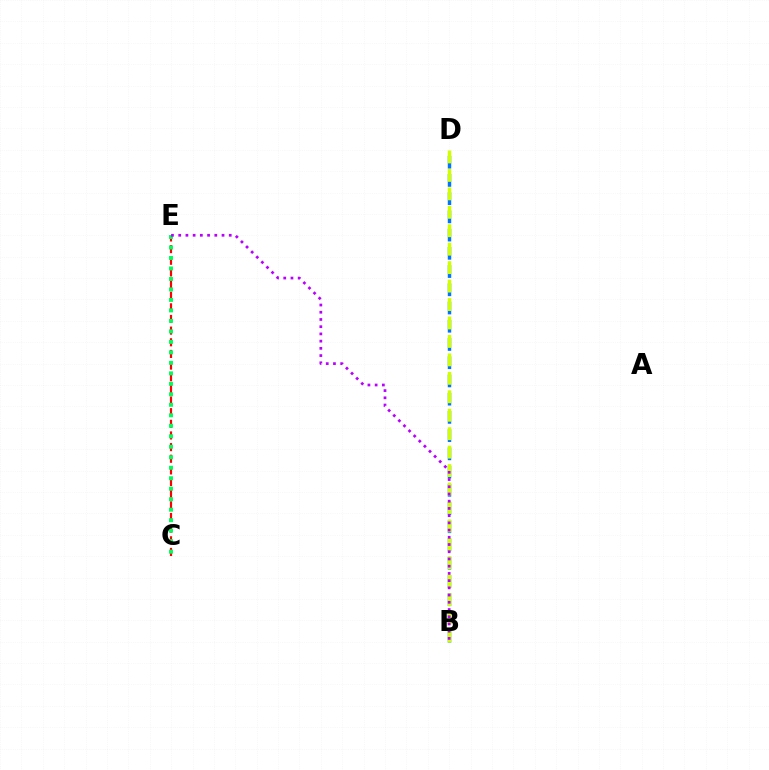{('B', 'D'): [{'color': '#0074ff', 'line_style': 'dashed', 'thickness': 2.48}, {'color': '#d1ff00', 'line_style': 'dashed', 'thickness': 2.51}], ('C', 'E'): [{'color': '#ff0000', 'line_style': 'dashed', 'thickness': 1.58}, {'color': '#00ff5c', 'line_style': 'dotted', 'thickness': 2.85}], ('B', 'E'): [{'color': '#b900ff', 'line_style': 'dotted', 'thickness': 1.96}]}